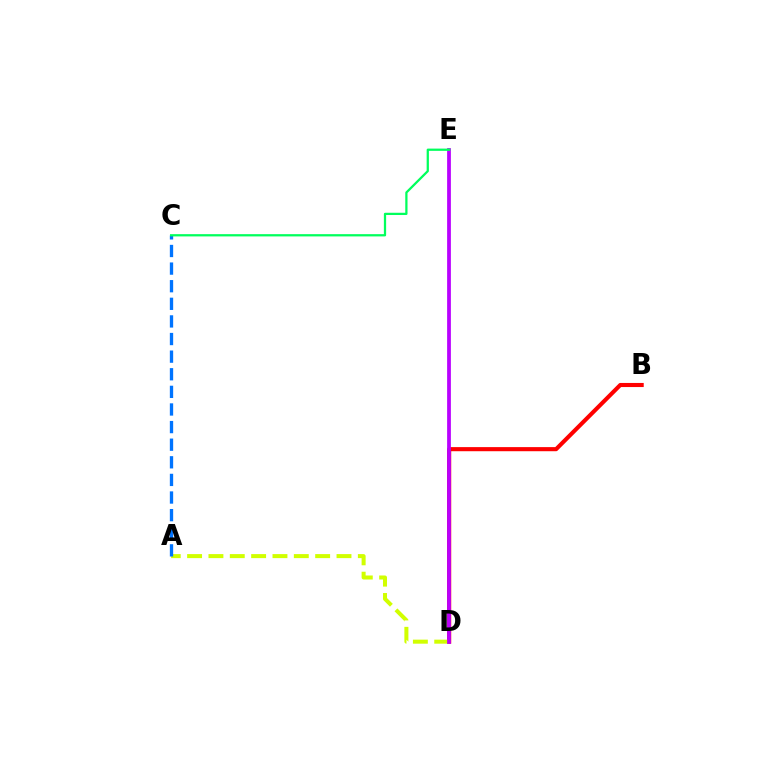{('B', 'D'): [{'color': '#ff0000', 'line_style': 'solid', 'thickness': 2.95}], ('A', 'D'): [{'color': '#d1ff00', 'line_style': 'dashed', 'thickness': 2.9}], ('D', 'E'): [{'color': '#b900ff', 'line_style': 'solid', 'thickness': 2.71}], ('A', 'C'): [{'color': '#0074ff', 'line_style': 'dashed', 'thickness': 2.39}], ('C', 'E'): [{'color': '#00ff5c', 'line_style': 'solid', 'thickness': 1.62}]}